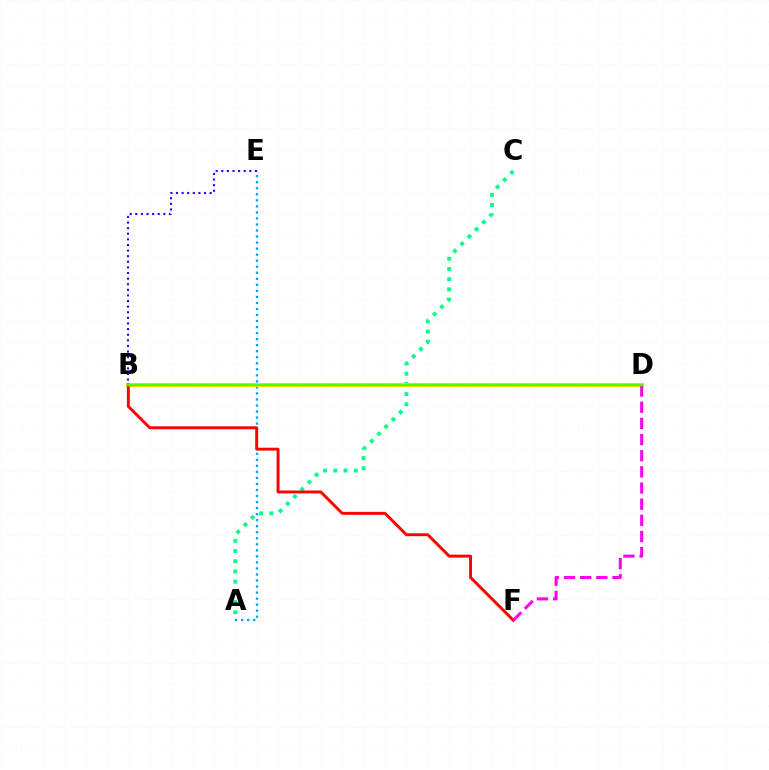{('B', 'E'): [{'color': '#3700ff', 'line_style': 'dotted', 'thickness': 1.52}], ('A', 'E'): [{'color': '#009eff', 'line_style': 'dotted', 'thickness': 1.64}], ('A', 'C'): [{'color': '#00ff86', 'line_style': 'dotted', 'thickness': 2.77}], ('B', 'D'): [{'color': '#ffd500', 'line_style': 'solid', 'thickness': 2.91}, {'color': '#4fff00', 'line_style': 'solid', 'thickness': 1.66}], ('B', 'F'): [{'color': '#ff0000', 'line_style': 'solid', 'thickness': 2.1}], ('D', 'F'): [{'color': '#ff00ed', 'line_style': 'dashed', 'thickness': 2.2}]}